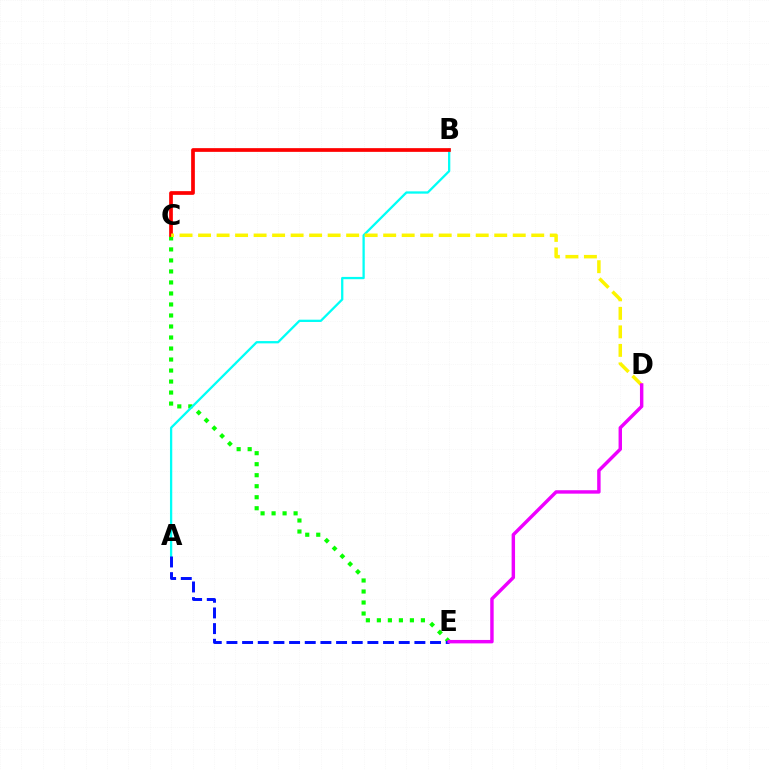{('C', 'E'): [{'color': '#08ff00', 'line_style': 'dotted', 'thickness': 2.99}], ('A', 'B'): [{'color': '#00fff6', 'line_style': 'solid', 'thickness': 1.65}], ('A', 'E'): [{'color': '#0010ff', 'line_style': 'dashed', 'thickness': 2.13}], ('B', 'C'): [{'color': '#ff0000', 'line_style': 'solid', 'thickness': 2.67}], ('C', 'D'): [{'color': '#fcf500', 'line_style': 'dashed', 'thickness': 2.51}], ('D', 'E'): [{'color': '#ee00ff', 'line_style': 'solid', 'thickness': 2.47}]}